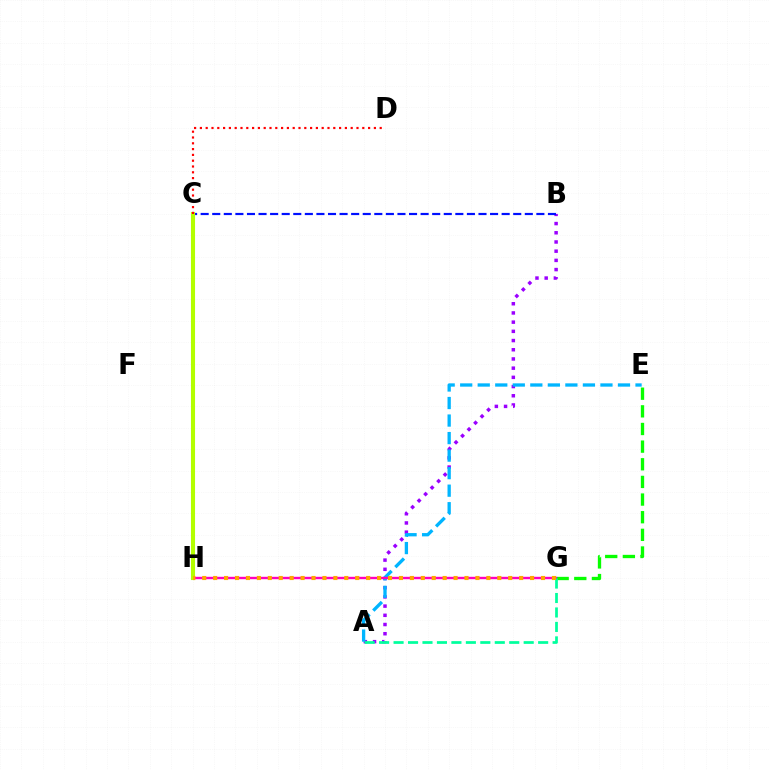{('E', 'G'): [{'color': '#08ff00', 'line_style': 'dashed', 'thickness': 2.4}], ('A', 'B'): [{'color': '#9b00ff', 'line_style': 'dotted', 'thickness': 2.5}], ('B', 'C'): [{'color': '#0010ff', 'line_style': 'dashed', 'thickness': 1.57}], ('A', 'E'): [{'color': '#00b5ff', 'line_style': 'dashed', 'thickness': 2.38}], ('G', 'H'): [{'color': '#ff00bd', 'line_style': 'solid', 'thickness': 1.72}, {'color': '#ffa500', 'line_style': 'dotted', 'thickness': 2.97}], ('A', 'G'): [{'color': '#00ff9d', 'line_style': 'dashed', 'thickness': 1.96}], ('C', 'H'): [{'color': '#b3ff00', 'line_style': 'solid', 'thickness': 2.95}], ('C', 'D'): [{'color': '#ff0000', 'line_style': 'dotted', 'thickness': 1.58}]}